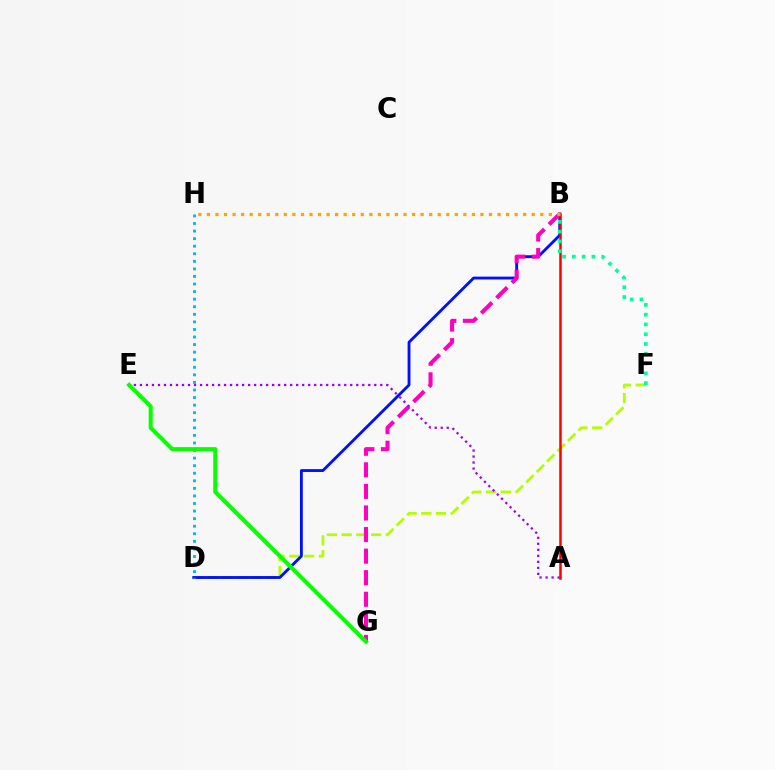{('D', 'F'): [{'color': '#b3ff00', 'line_style': 'dashed', 'thickness': 2.0}], ('B', 'D'): [{'color': '#0010ff', 'line_style': 'solid', 'thickness': 2.06}], ('D', 'H'): [{'color': '#00b5ff', 'line_style': 'dotted', 'thickness': 2.06}], ('B', 'G'): [{'color': '#ff00bd', 'line_style': 'dashed', 'thickness': 2.93}], ('A', 'B'): [{'color': '#ff0000', 'line_style': 'solid', 'thickness': 1.81}], ('B', 'H'): [{'color': '#ffa500', 'line_style': 'dotted', 'thickness': 2.32}], ('B', 'F'): [{'color': '#00ff9d', 'line_style': 'dotted', 'thickness': 2.66}], ('A', 'E'): [{'color': '#9b00ff', 'line_style': 'dotted', 'thickness': 1.63}], ('E', 'G'): [{'color': '#08ff00', 'line_style': 'solid', 'thickness': 2.93}]}